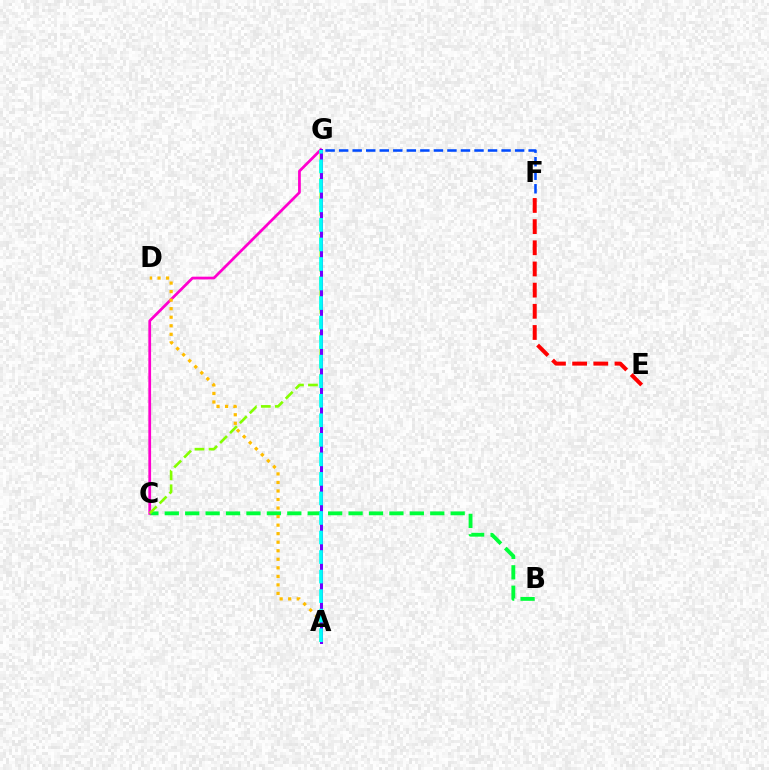{('B', 'C'): [{'color': '#00ff39', 'line_style': 'dashed', 'thickness': 2.77}], ('C', 'G'): [{'color': '#ff00cf', 'line_style': 'solid', 'thickness': 1.98}, {'color': '#84ff00', 'line_style': 'dashed', 'thickness': 1.9}], ('F', 'G'): [{'color': '#004bff', 'line_style': 'dashed', 'thickness': 1.84}], ('A', 'D'): [{'color': '#ffbd00', 'line_style': 'dotted', 'thickness': 2.32}], ('A', 'G'): [{'color': '#7200ff', 'line_style': 'solid', 'thickness': 2.17}, {'color': '#00fff6', 'line_style': 'dashed', 'thickness': 2.65}], ('E', 'F'): [{'color': '#ff0000', 'line_style': 'dashed', 'thickness': 2.88}]}